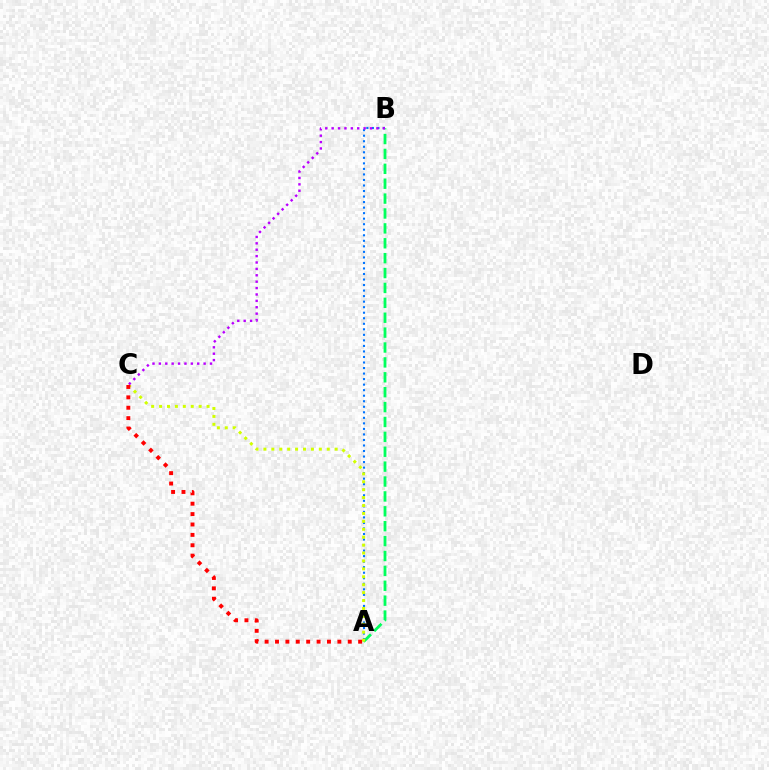{('A', 'B'): [{'color': '#00ff5c', 'line_style': 'dashed', 'thickness': 2.02}, {'color': '#0074ff', 'line_style': 'dotted', 'thickness': 1.5}], ('A', 'C'): [{'color': '#d1ff00', 'line_style': 'dotted', 'thickness': 2.15}, {'color': '#ff0000', 'line_style': 'dotted', 'thickness': 2.82}], ('B', 'C'): [{'color': '#b900ff', 'line_style': 'dotted', 'thickness': 1.74}]}